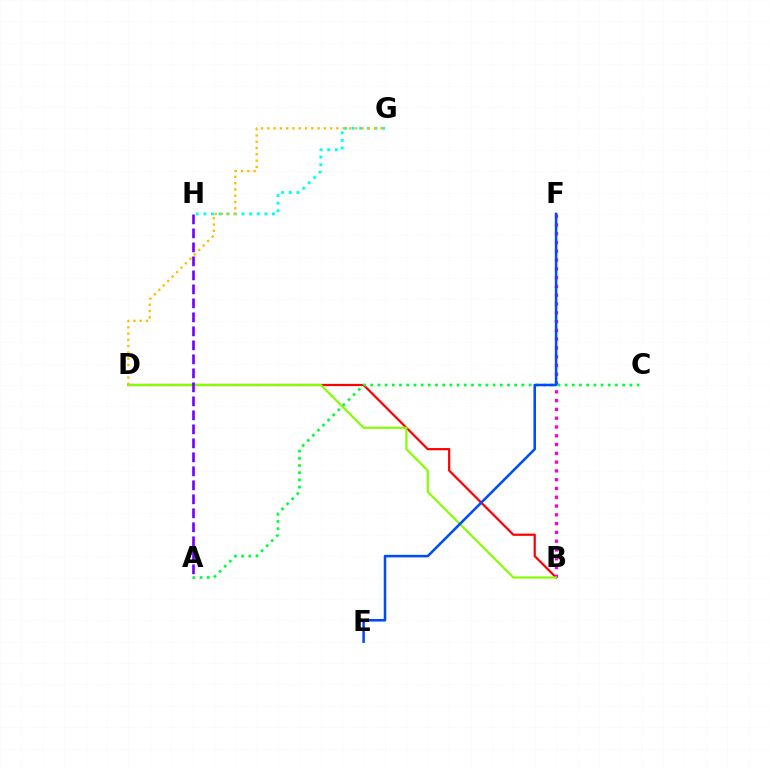{('G', 'H'): [{'color': '#00fff6', 'line_style': 'dotted', 'thickness': 2.07}], ('B', 'D'): [{'color': '#ff0000', 'line_style': 'solid', 'thickness': 1.6}, {'color': '#84ff00', 'line_style': 'solid', 'thickness': 1.57}], ('B', 'F'): [{'color': '#ff00cf', 'line_style': 'dotted', 'thickness': 2.39}], ('A', 'C'): [{'color': '#00ff39', 'line_style': 'dotted', 'thickness': 1.96}], ('D', 'G'): [{'color': '#ffbd00', 'line_style': 'dotted', 'thickness': 1.71}], ('A', 'H'): [{'color': '#7200ff', 'line_style': 'dashed', 'thickness': 1.9}], ('E', 'F'): [{'color': '#004bff', 'line_style': 'solid', 'thickness': 1.84}]}